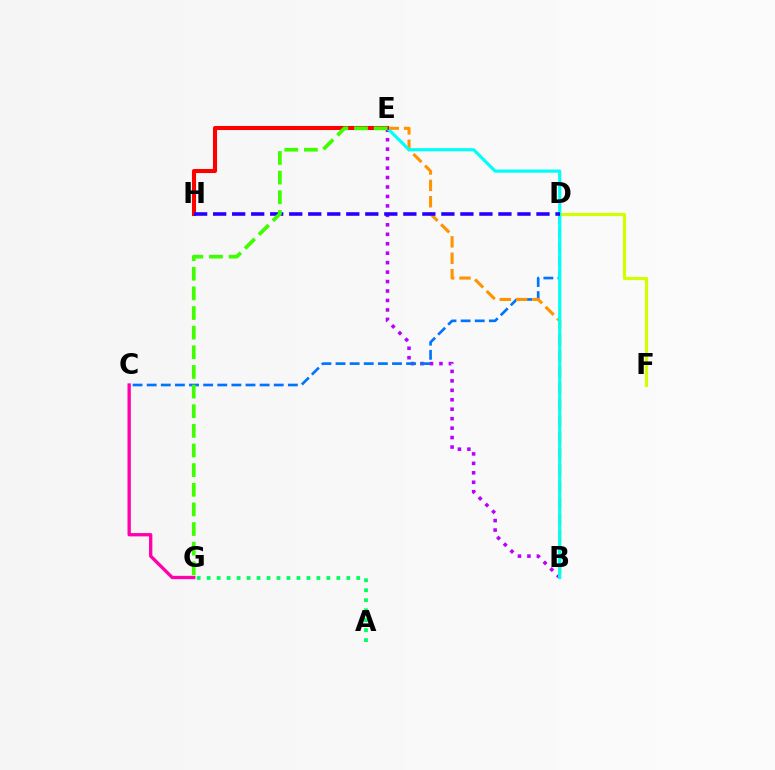{('B', 'E'): [{'color': '#b900ff', 'line_style': 'dotted', 'thickness': 2.57}, {'color': '#ff9400', 'line_style': 'dashed', 'thickness': 2.22}, {'color': '#00fff6', 'line_style': 'solid', 'thickness': 2.28}], ('C', 'D'): [{'color': '#0074ff', 'line_style': 'dashed', 'thickness': 1.92}], ('D', 'F'): [{'color': '#d1ff00', 'line_style': 'solid', 'thickness': 2.29}], ('C', 'G'): [{'color': '#ff00ac', 'line_style': 'solid', 'thickness': 2.39}], ('A', 'G'): [{'color': '#00ff5c', 'line_style': 'dotted', 'thickness': 2.71}], ('E', 'H'): [{'color': '#ff0000', 'line_style': 'solid', 'thickness': 2.93}], ('D', 'H'): [{'color': '#2500ff', 'line_style': 'dashed', 'thickness': 2.58}], ('E', 'G'): [{'color': '#3dff00', 'line_style': 'dashed', 'thickness': 2.67}]}